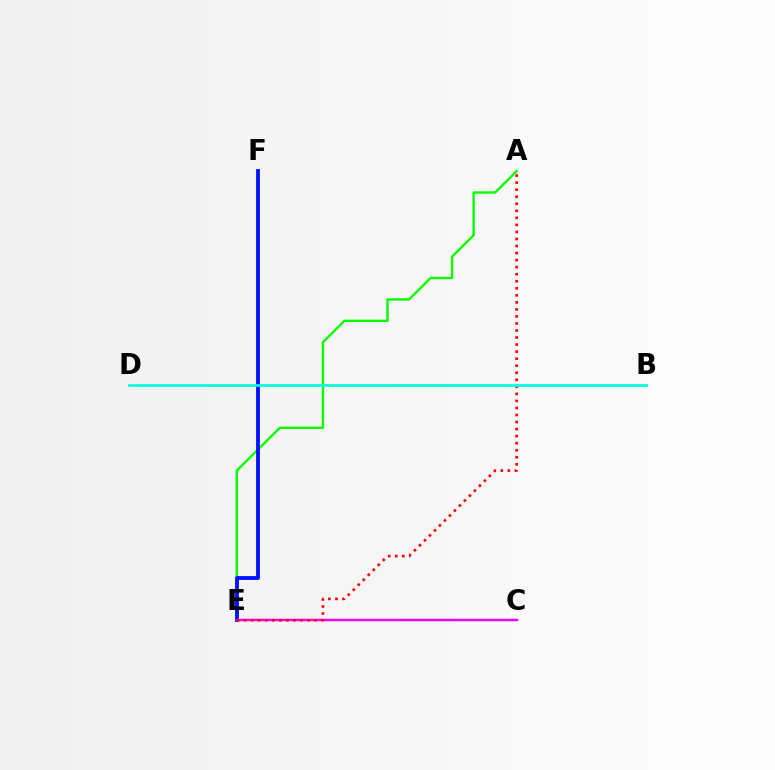{('B', 'D'): [{'color': '#fcf500', 'line_style': 'solid', 'thickness': 1.97}, {'color': '#00fff6', 'line_style': 'solid', 'thickness': 1.93}], ('A', 'E'): [{'color': '#08ff00', 'line_style': 'solid', 'thickness': 1.71}, {'color': '#ff0000', 'line_style': 'dotted', 'thickness': 1.91}], ('E', 'F'): [{'color': '#0010ff', 'line_style': 'solid', 'thickness': 2.73}], ('C', 'E'): [{'color': '#ee00ff', 'line_style': 'solid', 'thickness': 1.76}]}